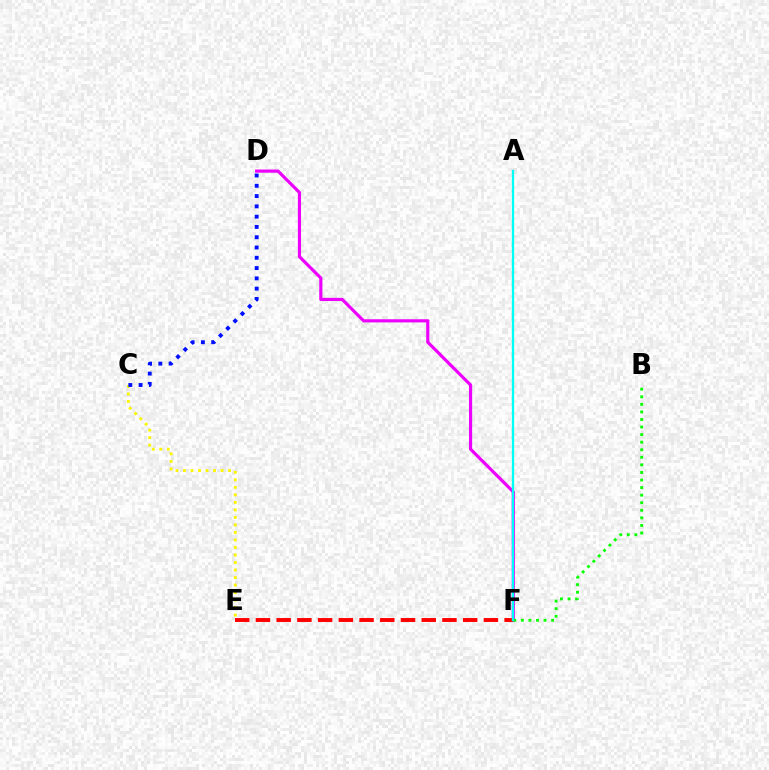{('C', 'E'): [{'color': '#fcf500', 'line_style': 'dotted', 'thickness': 2.04}], ('D', 'F'): [{'color': '#ee00ff', 'line_style': 'solid', 'thickness': 2.28}], ('E', 'F'): [{'color': '#ff0000', 'line_style': 'dashed', 'thickness': 2.82}], ('B', 'F'): [{'color': '#08ff00', 'line_style': 'dotted', 'thickness': 2.06}], ('A', 'F'): [{'color': '#00fff6', 'line_style': 'solid', 'thickness': 1.64}], ('C', 'D'): [{'color': '#0010ff', 'line_style': 'dotted', 'thickness': 2.79}]}